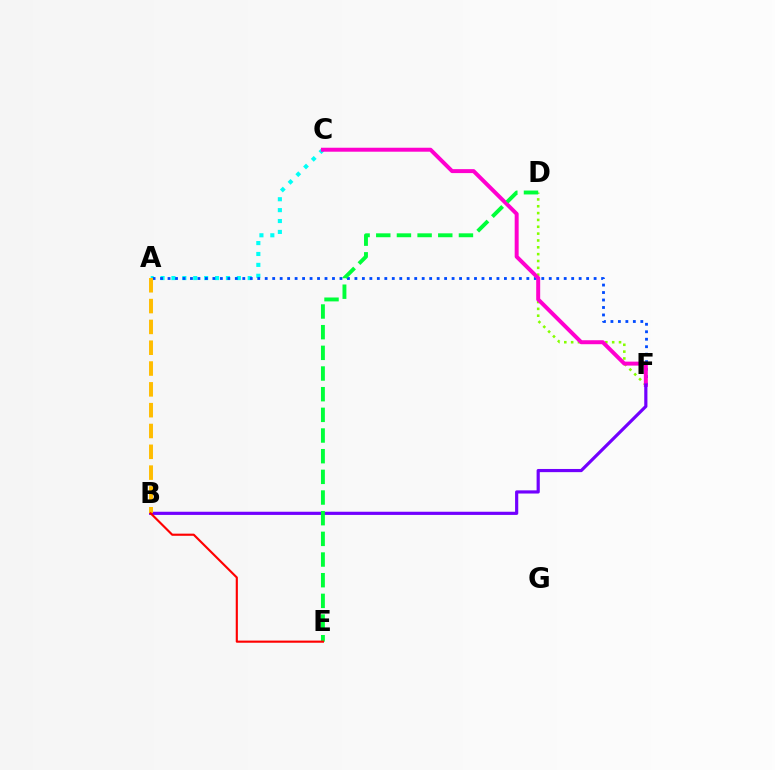{('A', 'C'): [{'color': '#00fff6', 'line_style': 'dotted', 'thickness': 2.96}], ('A', 'F'): [{'color': '#004bff', 'line_style': 'dotted', 'thickness': 2.03}], ('D', 'F'): [{'color': '#84ff00', 'line_style': 'dotted', 'thickness': 1.86}], ('C', 'F'): [{'color': '#ff00cf', 'line_style': 'solid', 'thickness': 2.86}], ('B', 'F'): [{'color': '#7200ff', 'line_style': 'solid', 'thickness': 2.29}], ('A', 'B'): [{'color': '#ffbd00', 'line_style': 'dashed', 'thickness': 2.83}], ('D', 'E'): [{'color': '#00ff39', 'line_style': 'dashed', 'thickness': 2.81}], ('B', 'E'): [{'color': '#ff0000', 'line_style': 'solid', 'thickness': 1.54}]}